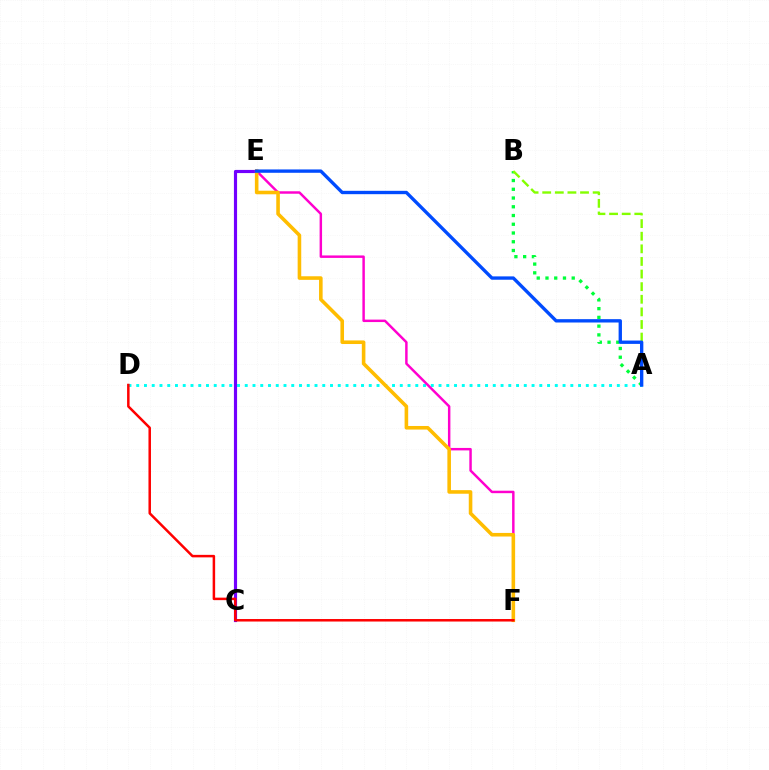{('A', 'B'): [{'color': '#00ff39', 'line_style': 'dotted', 'thickness': 2.38}, {'color': '#84ff00', 'line_style': 'dashed', 'thickness': 1.71}], ('C', 'E'): [{'color': '#7200ff', 'line_style': 'solid', 'thickness': 2.27}], ('A', 'D'): [{'color': '#00fff6', 'line_style': 'dotted', 'thickness': 2.11}], ('E', 'F'): [{'color': '#ff00cf', 'line_style': 'solid', 'thickness': 1.77}, {'color': '#ffbd00', 'line_style': 'solid', 'thickness': 2.58}], ('D', 'F'): [{'color': '#ff0000', 'line_style': 'solid', 'thickness': 1.8}], ('A', 'E'): [{'color': '#004bff', 'line_style': 'solid', 'thickness': 2.41}]}